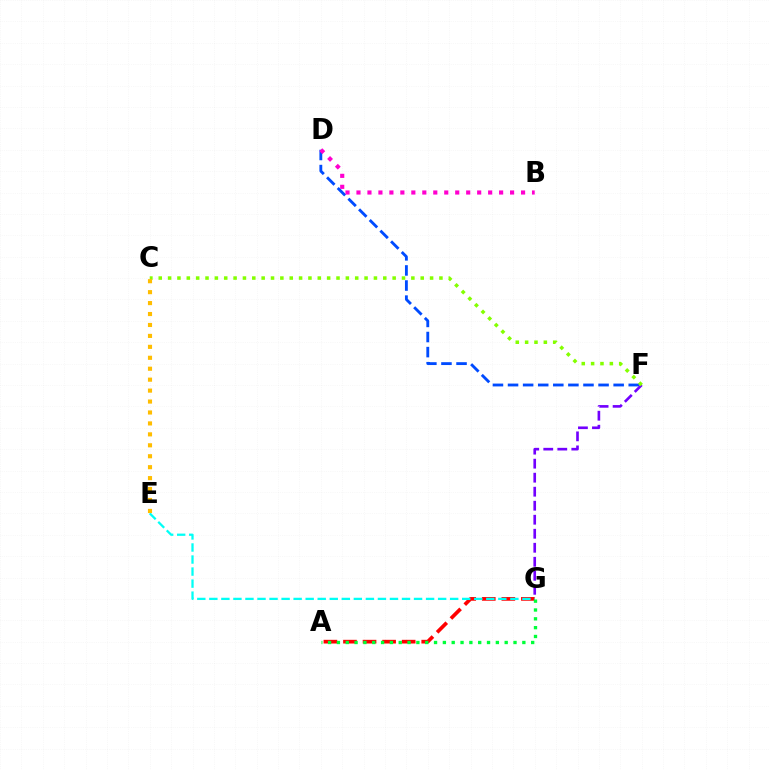{('A', 'G'): [{'color': '#ff0000', 'line_style': 'dashed', 'thickness': 2.66}, {'color': '#00ff39', 'line_style': 'dotted', 'thickness': 2.4}], ('D', 'F'): [{'color': '#004bff', 'line_style': 'dashed', 'thickness': 2.05}], ('E', 'G'): [{'color': '#00fff6', 'line_style': 'dashed', 'thickness': 1.64}], ('F', 'G'): [{'color': '#7200ff', 'line_style': 'dashed', 'thickness': 1.9}], ('C', 'F'): [{'color': '#84ff00', 'line_style': 'dotted', 'thickness': 2.54}], ('C', 'E'): [{'color': '#ffbd00', 'line_style': 'dotted', 'thickness': 2.97}], ('B', 'D'): [{'color': '#ff00cf', 'line_style': 'dotted', 'thickness': 2.98}]}